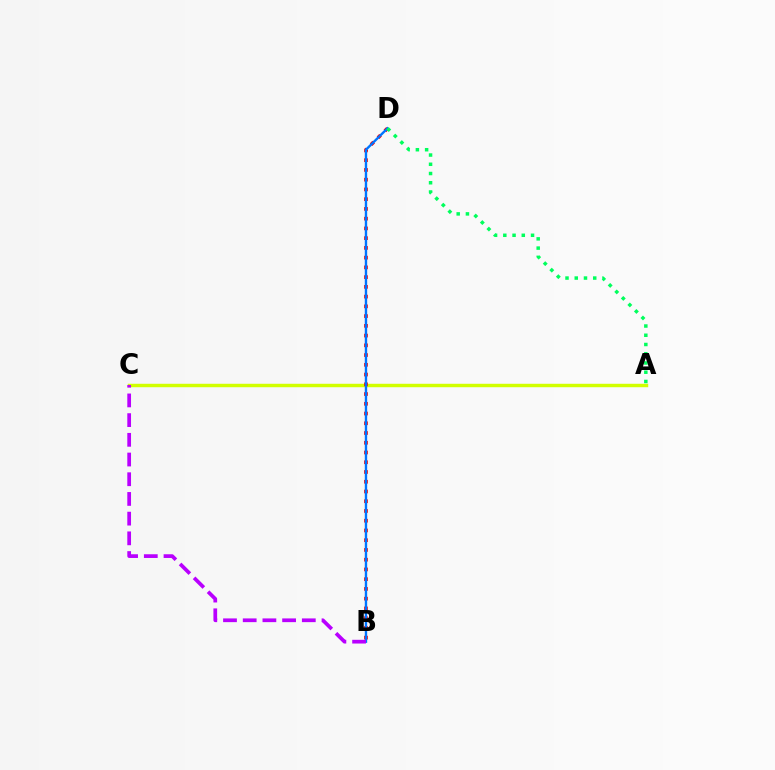{('A', 'C'): [{'color': '#d1ff00', 'line_style': 'solid', 'thickness': 2.48}], ('B', 'D'): [{'color': '#ff0000', 'line_style': 'dotted', 'thickness': 2.65}, {'color': '#0074ff', 'line_style': 'solid', 'thickness': 1.71}], ('A', 'D'): [{'color': '#00ff5c', 'line_style': 'dotted', 'thickness': 2.51}], ('B', 'C'): [{'color': '#b900ff', 'line_style': 'dashed', 'thickness': 2.68}]}